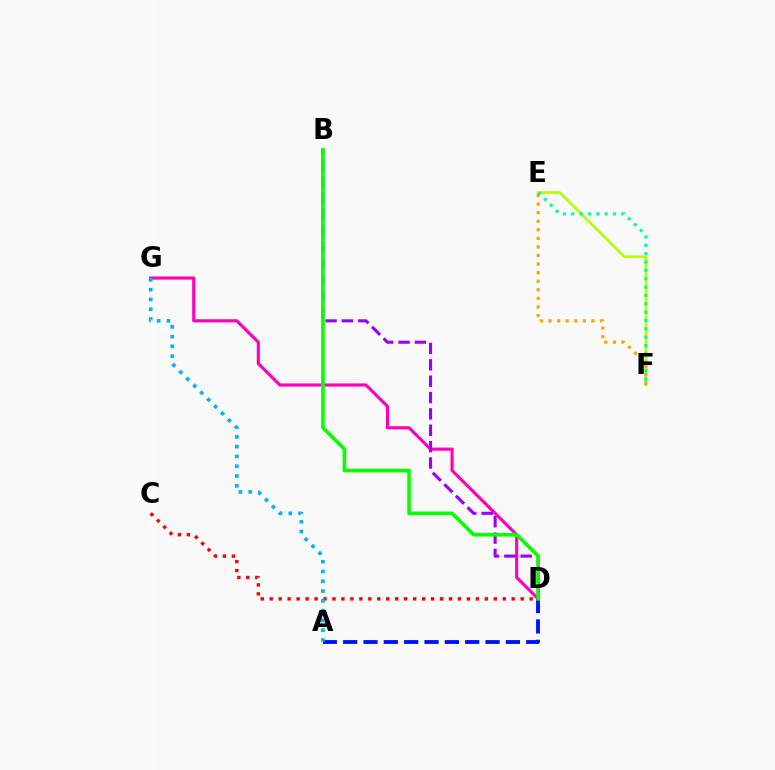{('D', 'G'): [{'color': '#ff00bd', 'line_style': 'solid', 'thickness': 2.27}], ('E', 'F'): [{'color': '#b3ff00', 'line_style': 'solid', 'thickness': 1.88}, {'color': '#00ff9d', 'line_style': 'dotted', 'thickness': 2.27}, {'color': '#ffa500', 'line_style': 'dotted', 'thickness': 2.33}], ('A', 'D'): [{'color': '#0010ff', 'line_style': 'dashed', 'thickness': 2.76}], ('C', 'D'): [{'color': '#ff0000', 'line_style': 'dotted', 'thickness': 2.44}], ('B', 'D'): [{'color': '#9b00ff', 'line_style': 'dashed', 'thickness': 2.22}, {'color': '#08ff00', 'line_style': 'solid', 'thickness': 2.61}], ('A', 'G'): [{'color': '#00b5ff', 'line_style': 'dotted', 'thickness': 2.66}]}